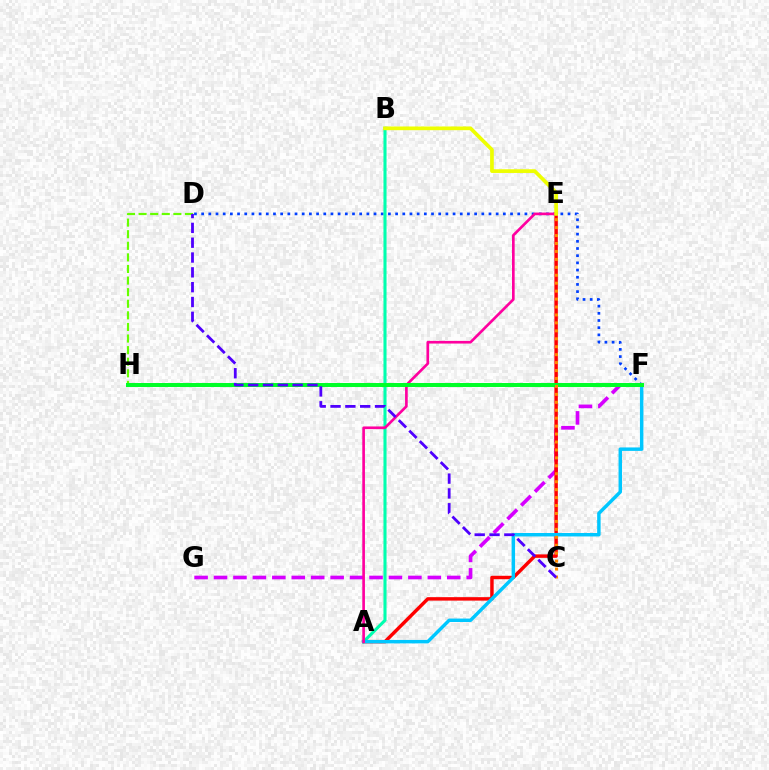{('D', 'F'): [{'color': '#003fff', 'line_style': 'dotted', 'thickness': 1.95}], ('A', 'B'): [{'color': '#00ffaf', 'line_style': 'solid', 'thickness': 2.21}], ('D', 'H'): [{'color': '#66ff00', 'line_style': 'dashed', 'thickness': 1.57}], ('F', 'G'): [{'color': '#d600ff', 'line_style': 'dashed', 'thickness': 2.64}], ('A', 'E'): [{'color': '#ff0000', 'line_style': 'solid', 'thickness': 2.48}, {'color': '#ff00a0', 'line_style': 'solid', 'thickness': 1.91}], ('A', 'F'): [{'color': '#00c7ff', 'line_style': 'solid', 'thickness': 2.49}], ('F', 'H'): [{'color': '#00ff27', 'line_style': 'solid', 'thickness': 2.86}], ('B', 'E'): [{'color': '#eeff00', 'line_style': 'solid', 'thickness': 2.66}], ('C', 'E'): [{'color': '#ff8800', 'line_style': 'dotted', 'thickness': 2.16}], ('C', 'D'): [{'color': '#4f00ff', 'line_style': 'dashed', 'thickness': 2.01}]}